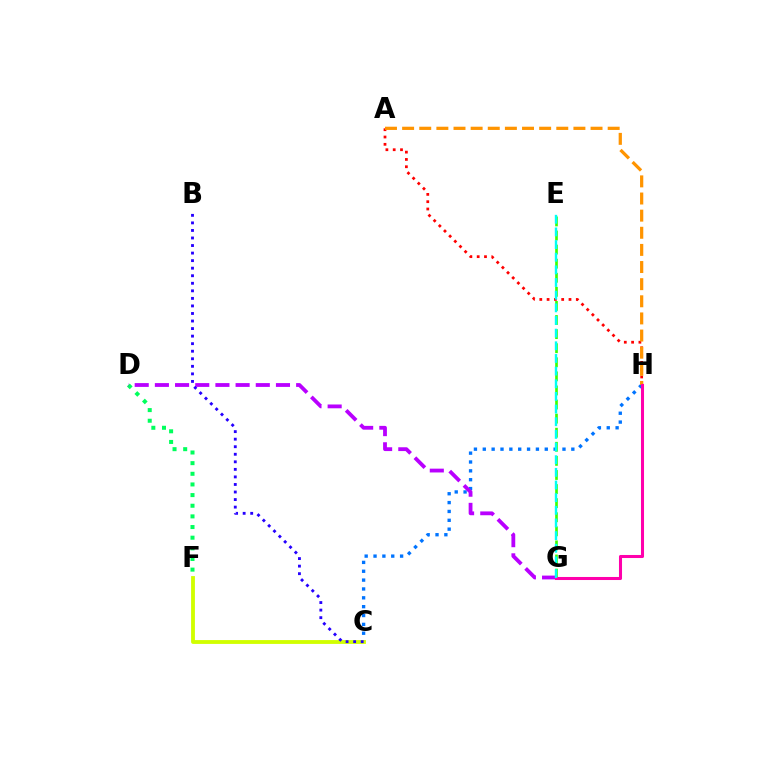{('A', 'H'): [{'color': '#ff0000', 'line_style': 'dotted', 'thickness': 1.98}, {'color': '#ff9400', 'line_style': 'dashed', 'thickness': 2.33}], ('E', 'G'): [{'color': '#3dff00', 'line_style': 'dashed', 'thickness': 1.91}, {'color': '#00fff6', 'line_style': 'dashed', 'thickness': 1.72}], ('C', 'H'): [{'color': '#0074ff', 'line_style': 'dotted', 'thickness': 2.41}], ('C', 'F'): [{'color': '#d1ff00', 'line_style': 'solid', 'thickness': 2.76}], ('D', 'F'): [{'color': '#00ff5c', 'line_style': 'dotted', 'thickness': 2.89}], ('D', 'G'): [{'color': '#b900ff', 'line_style': 'dashed', 'thickness': 2.74}], ('B', 'C'): [{'color': '#2500ff', 'line_style': 'dotted', 'thickness': 2.05}], ('G', 'H'): [{'color': '#ff00ac', 'line_style': 'solid', 'thickness': 2.19}]}